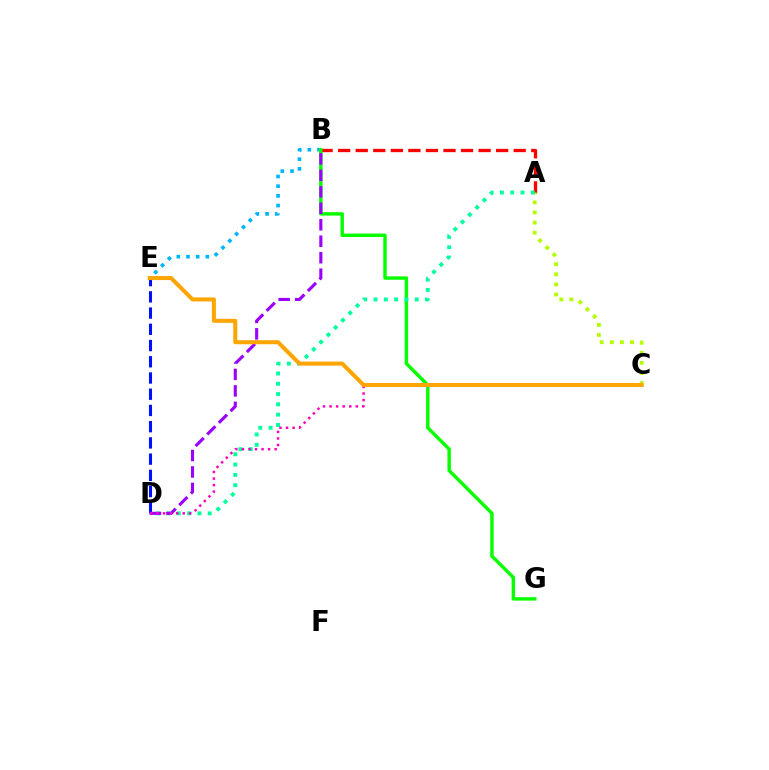{('B', 'E'): [{'color': '#00b5ff', 'line_style': 'dotted', 'thickness': 2.63}], ('A', 'B'): [{'color': '#ff0000', 'line_style': 'dashed', 'thickness': 2.38}], ('B', 'G'): [{'color': '#08ff00', 'line_style': 'solid', 'thickness': 2.47}], ('A', 'C'): [{'color': '#b3ff00', 'line_style': 'dotted', 'thickness': 2.74}], ('D', 'E'): [{'color': '#0010ff', 'line_style': 'dashed', 'thickness': 2.2}], ('A', 'D'): [{'color': '#00ff9d', 'line_style': 'dotted', 'thickness': 2.8}], ('B', 'D'): [{'color': '#9b00ff', 'line_style': 'dashed', 'thickness': 2.24}], ('C', 'D'): [{'color': '#ff00bd', 'line_style': 'dotted', 'thickness': 1.78}], ('C', 'E'): [{'color': '#ffa500', 'line_style': 'solid', 'thickness': 2.9}]}